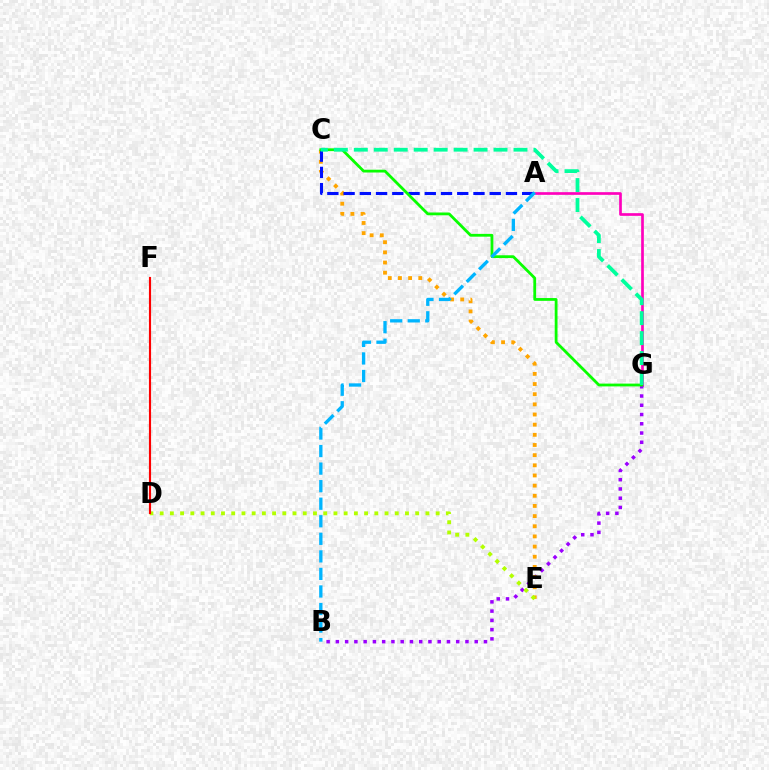{('A', 'G'): [{'color': '#ff00bd', 'line_style': 'solid', 'thickness': 1.93}], ('B', 'G'): [{'color': '#9b00ff', 'line_style': 'dotted', 'thickness': 2.51}], ('C', 'E'): [{'color': '#ffa500', 'line_style': 'dotted', 'thickness': 2.76}], ('D', 'E'): [{'color': '#b3ff00', 'line_style': 'dotted', 'thickness': 2.78}], ('A', 'C'): [{'color': '#0010ff', 'line_style': 'dashed', 'thickness': 2.21}], ('C', 'G'): [{'color': '#08ff00', 'line_style': 'solid', 'thickness': 2.01}, {'color': '#00ff9d', 'line_style': 'dashed', 'thickness': 2.71}], ('D', 'F'): [{'color': '#ff0000', 'line_style': 'solid', 'thickness': 1.54}], ('A', 'B'): [{'color': '#00b5ff', 'line_style': 'dashed', 'thickness': 2.38}]}